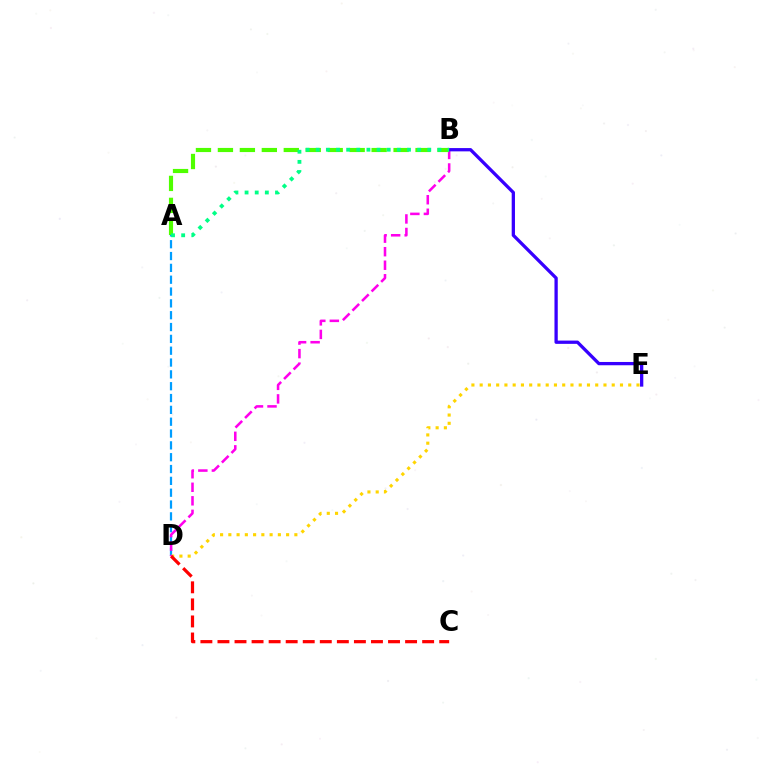{('A', 'D'): [{'color': '#009eff', 'line_style': 'dashed', 'thickness': 1.61}], ('D', 'E'): [{'color': '#ffd500', 'line_style': 'dotted', 'thickness': 2.24}], ('B', 'D'): [{'color': '#ff00ed', 'line_style': 'dashed', 'thickness': 1.84}], ('C', 'D'): [{'color': '#ff0000', 'line_style': 'dashed', 'thickness': 2.32}], ('B', 'E'): [{'color': '#3700ff', 'line_style': 'solid', 'thickness': 2.37}], ('A', 'B'): [{'color': '#4fff00', 'line_style': 'dashed', 'thickness': 2.98}, {'color': '#00ff86', 'line_style': 'dotted', 'thickness': 2.76}]}